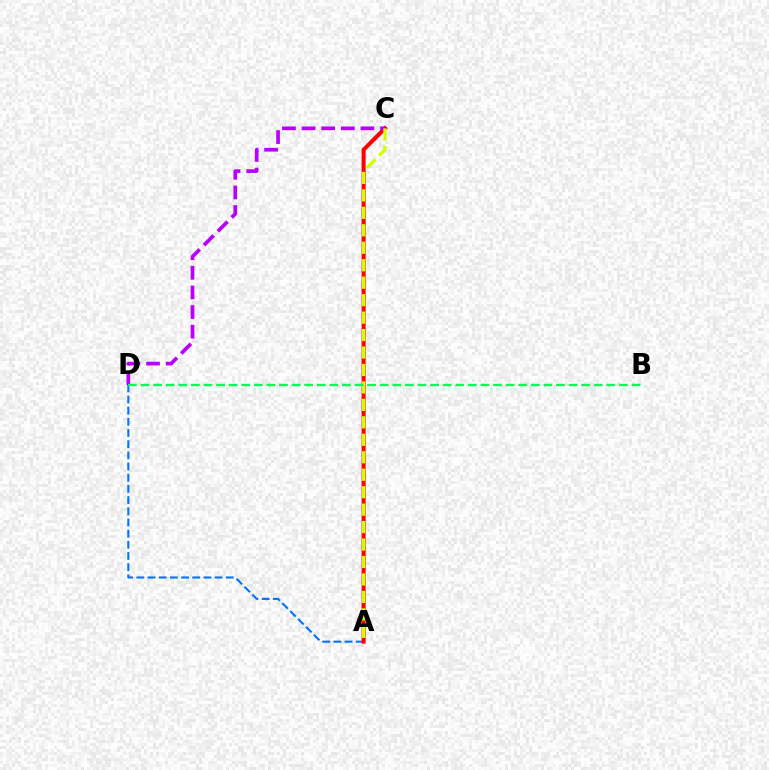{('A', 'D'): [{'color': '#0074ff', 'line_style': 'dashed', 'thickness': 1.52}], ('A', 'C'): [{'color': '#ff0000', 'line_style': 'solid', 'thickness': 2.9}, {'color': '#d1ff00', 'line_style': 'dashed', 'thickness': 2.37}], ('C', 'D'): [{'color': '#b900ff', 'line_style': 'dashed', 'thickness': 2.67}], ('B', 'D'): [{'color': '#00ff5c', 'line_style': 'dashed', 'thickness': 1.71}]}